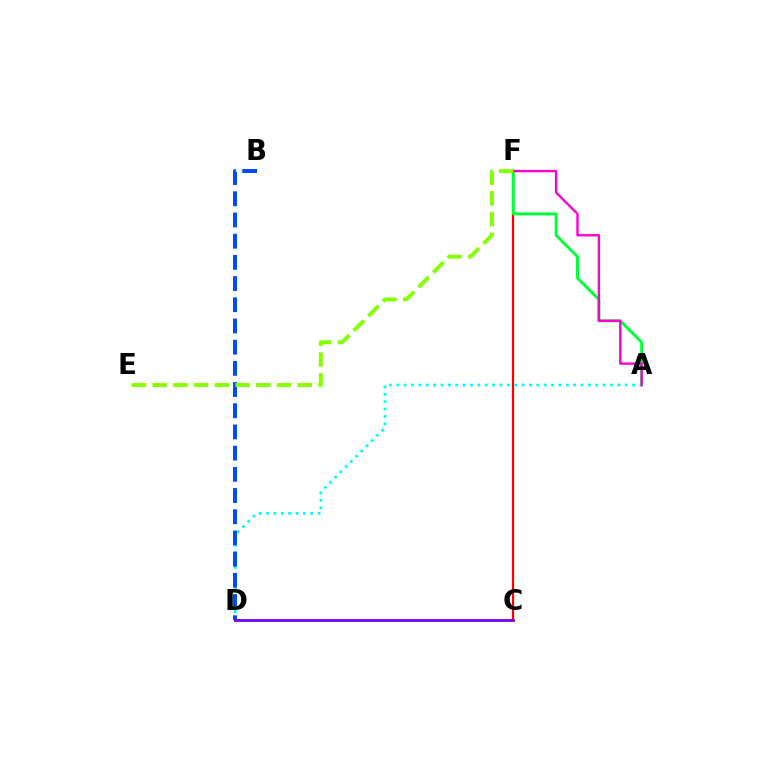{('C', 'F'): [{'color': '#ff0000', 'line_style': 'solid', 'thickness': 1.57}], ('A', 'D'): [{'color': '#00fff6', 'line_style': 'dotted', 'thickness': 2.0}], ('A', 'F'): [{'color': '#00ff39', 'line_style': 'solid', 'thickness': 2.12}, {'color': '#ff00cf', 'line_style': 'solid', 'thickness': 1.72}], ('C', 'D'): [{'color': '#ffbd00', 'line_style': 'solid', 'thickness': 1.96}, {'color': '#7200ff', 'line_style': 'solid', 'thickness': 1.98}], ('B', 'D'): [{'color': '#004bff', 'line_style': 'dashed', 'thickness': 2.88}], ('E', 'F'): [{'color': '#84ff00', 'line_style': 'dashed', 'thickness': 2.82}]}